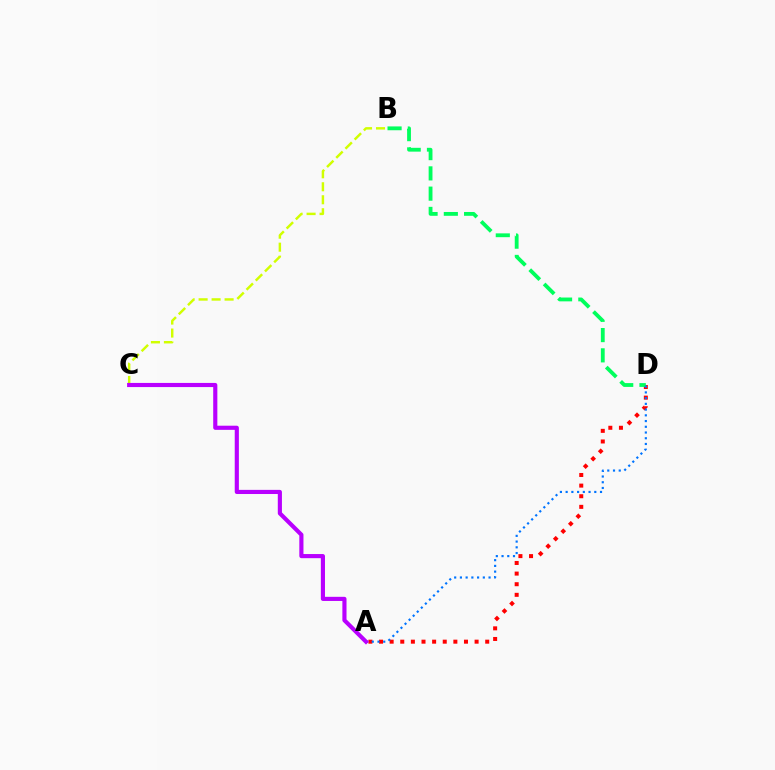{('A', 'D'): [{'color': '#ff0000', 'line_style': 'dotted', 'thickness': 2.89}, {'color': '#0074ff', 'line_style': 'dotted', 'thickness': 1.56}], ('B', 'D'): [{'color': '#00ff5c', 'line_style': 'dashed', 'thickness': 2.75}], ('B', 'C'): [{'color': '#d1ff00', 'line_style': 'dashed', 'thickness': 1.76}], ('A', 'C'): [{'color': '#b900ff', 'line_style': 'solid', 'thickness': 2.98}]}